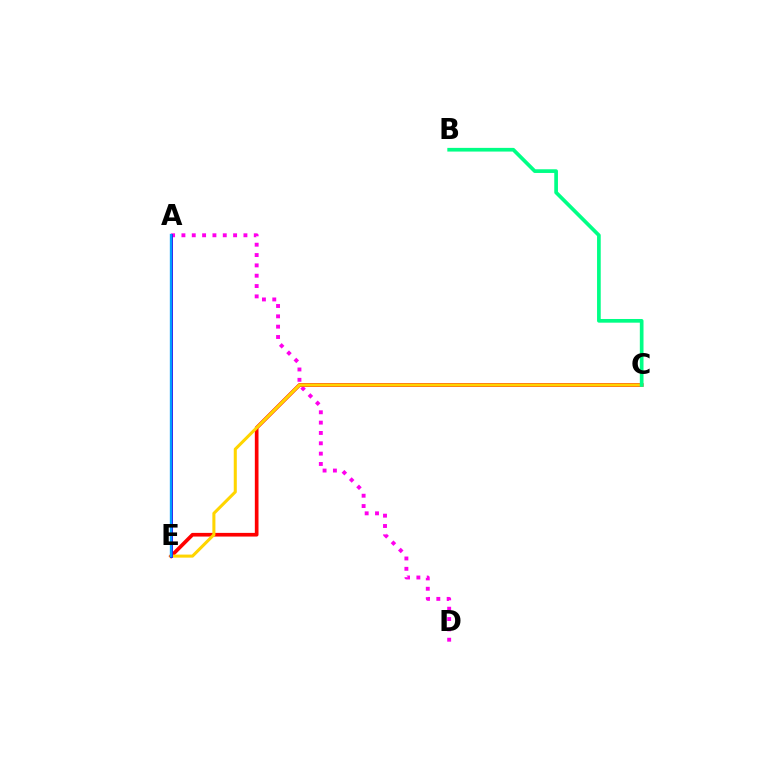{('A', 'D'): [{'color': '#ff00ed', 'line_style': 'dotted', 'thickness': 2.81}], ('C', 'E'): [{'color': '#ff0000', 'line_style': 'solid', 'thickness': 2.65}, {'color': '#ffd500', 'line_style': 'solid', 'thickness': 2.2}], ('A', 'E'): [{'color': '#4fff00', 'line_style': 'solid', 'thickness': 1.84}, {'color': '#3700ff', 'line_style': 'solid', 'thickness': 2.01}, {'color': '#009eff', 'line_style': 'solid', 'thickness': 1.68}], ('B', 'C'): [{'color': '#00ff86', 'line_style': 'solid', 'thickness': 2.65}]}